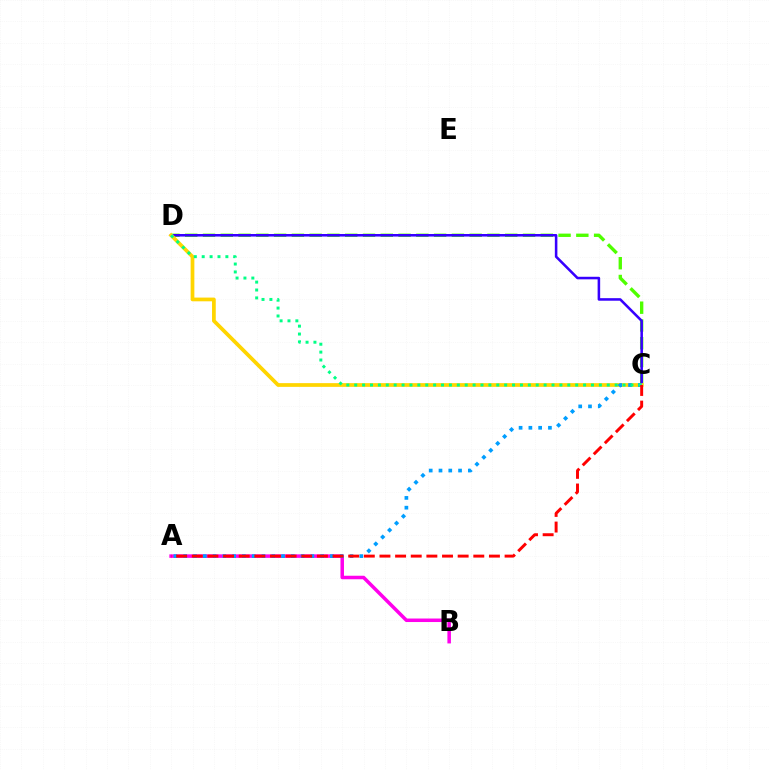{('A', 'B'): [{'color': '#ff00ed', 'line_style': 'solid', 'thickness': 2.53}], ('C', 'D'): [{'color': '#4fff00', 'line_style': 'dashed', 'thickness': 2.42}, {'color': '#3700ff', 'line_style': 'solid', 'thickness': 1.84}, {'color': '#ffd500', 'line_style': 'solid', 'thickness': 2.68}, {'color': '#00ff86', 'line_style': 'dotted', 'thickness': 2.14}], ('A', 'C'): [{'color': '#009eff', 'line_style': 'dotted', 'thickness': 2.66}, {'color': '#ff0000', 'line_style': 'dashed', 'thickness': 2.12}]}